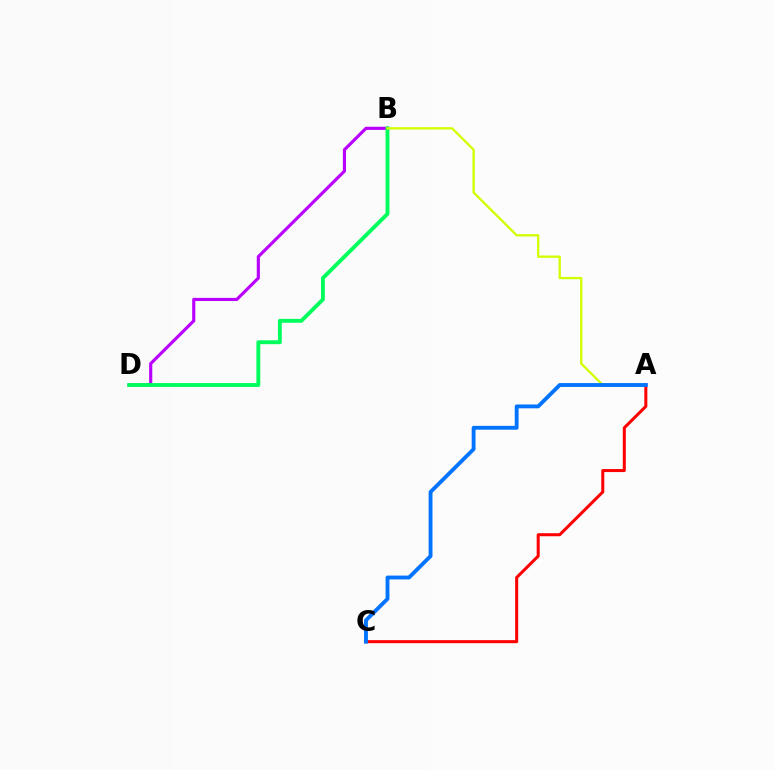{('B', 'D'): [{'color': '#b900ff', 'line_style': 'solid', 'thickness': 2.26}, {'color': '#00ff5c', 'line_style': 'solid', 'thickness': 2.79}], ('A', 'B'): [{'color': '#d1ff00', 'line_style': 'solid', 'thickness': 1.66}], ('A', 'C'): [{'color': '#ff0000', 'line_style': 'solid', 'thickness': 2.18}, {'color': '#0074ff', 'line_style': 'solid', 'thickness': 2.77}]}